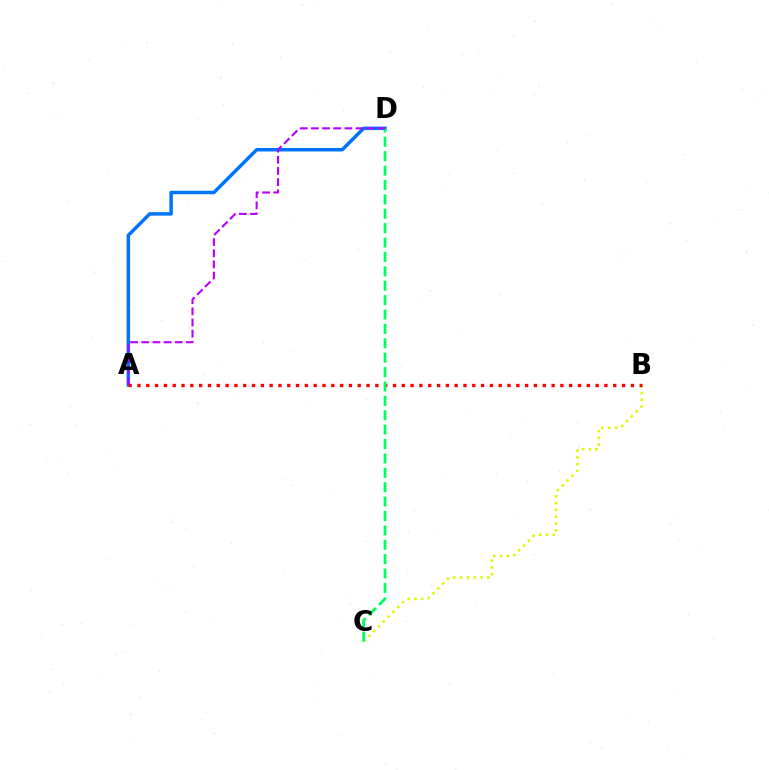{('B', 'C'): [{'color': '#d1ff00', 'line_style': 'dotted', 'thickness': 1.85}], ('A', 'D'): [{'color': '#0074ff', 'line_style': 'solid', 'thickness': 2.51}, {'color': '#b900ff', 'line_style': 'dashed', 'thickness': 1.52}], ('A', 'B'): [{'color': '#ff0000', 'line_style': 'dotted', 'thickness': 2.39}], ('C', 'D'): [{'color': '#00ff5c', 'line_style': 'dashed', 'thickness': 1.96}]}